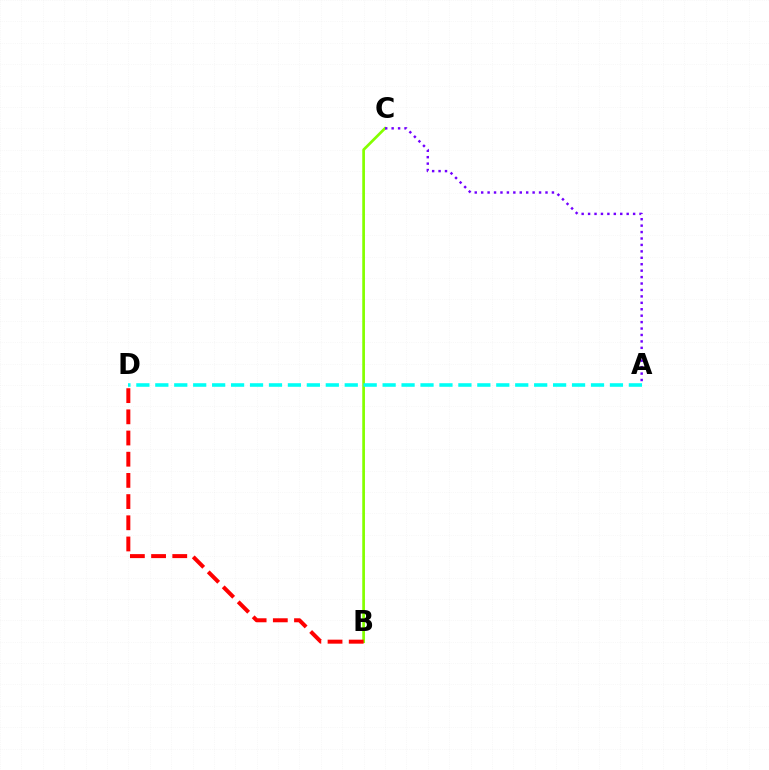{('B', 'C'): [{'color': '#84ff00', 'line_style': 'solid', 'thickness': 1.95}], ('B', 'D'): [{'color': '#ff0000', 'line_style': 'dashed', 'thickness': 2.88}], ('A', 'D'): [{'color': '#00fff6', 'line_style': 'dashed', 'thickness': 2.57}], ('A', 'C'): [{'color': '#7200ff', 'line_style': 'dotted', 'thickness': 1.75}]}